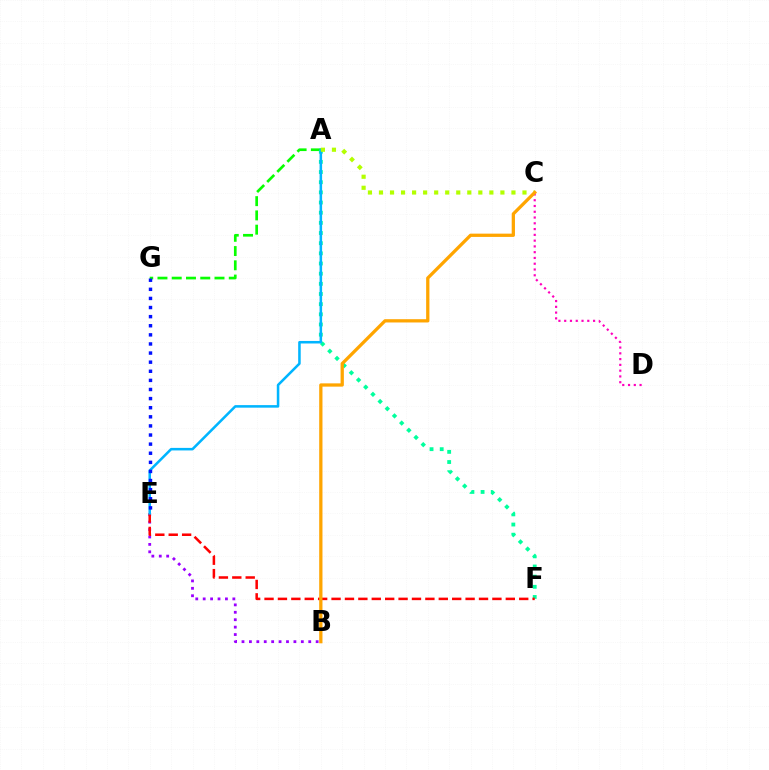{('A', 'G'): [{'color': '#08ff00', 'line_style': 'dashed', 'thickness': 1.94}], ('B', 'E'): [{'color': '#9b00ff', 'line_style': 'dotted', 'thickness': 2.02}], ('C', 'D'): [{'color': '#ff00bd', 'line_style': 'dotted', 'thickness': 1.57}], ('A', 'F'): [{'color': '#00ff9d', 'line_style': 'dotted', 'thickness': 2.76}], ('E', 'F'): [{'color': '#ff0000', 'line_style': 'dashed', 'thickness': 1.82}], ('A', 'E'): [{'color': '#00b5ff', 'line_style': 'solid', 'thickness': 1.83}], ('E', 'G'): [{'color': '#0010ff', 'line_style': 'dotted', 'thickness': 2.47}], ('A', 'C'): [{'color': '#b3ff00', 'line_style': 'dotted', 'thickness': 3.0}], ('B', 'C'): [{'color': '#ffa500', 'line_style': 'solid', 'thickness': 2.36}]}